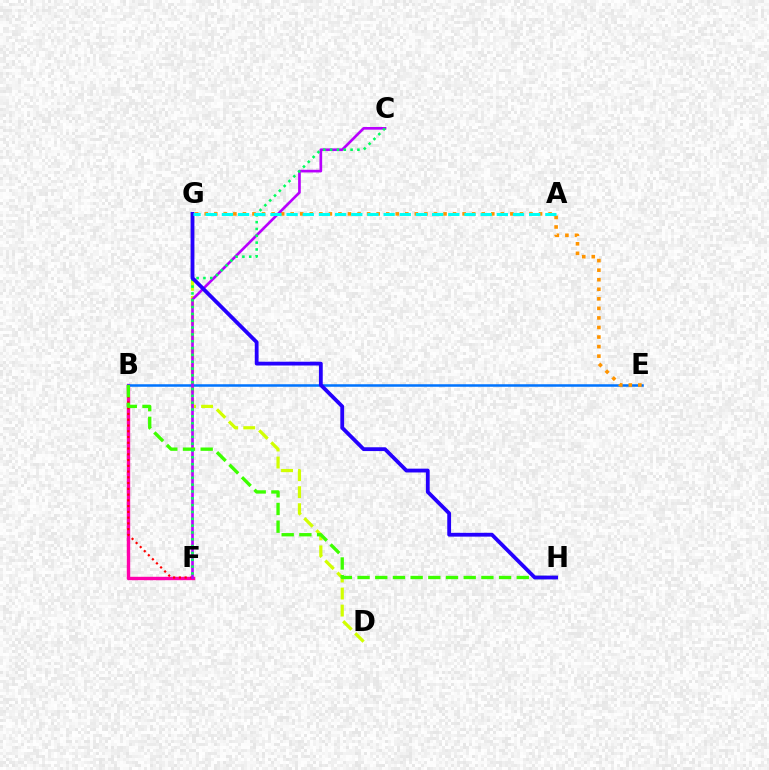{('D', 'G'): [{'color': '#d1ff00', 'line_style': 'dashed', 'thickness': 2.31}], ('B', 'F'): [{'color': '#ff00ac', 'line_style': 'solid', 'thickness': 2.45}, {'color': '#ff0000', 'line_style': 'dotted', 'thickness': 1.56}], ('B', 'E'): [{'color': '#0074ff', 'line_style': 'solid', 'thickness': 1.82}], ('E', 'G'): [{'color': '#ff9400', 'line_style': 'dotted', 'thickness': 2.6}], ('C', 'F'): [{'color': '#b900ff', 'line_style': 'solid', 'thickness': 1.92}, {'color': '#00ff5c', 'line_style': 'dotted', 'thickness': 1.86}], ('B', 'H'): [{'color': '#3dff00', 'line_style': 'dashed', 'thickness': 2.4}], ('G', 'H'): [{'color': '#2500ff', 'line_style': 'solid', 'thickness': 2.74}], ('A', 'G'): [{'color': '#00fff6', 'line_style': 'dashed', 'thickness': 2.2}]}